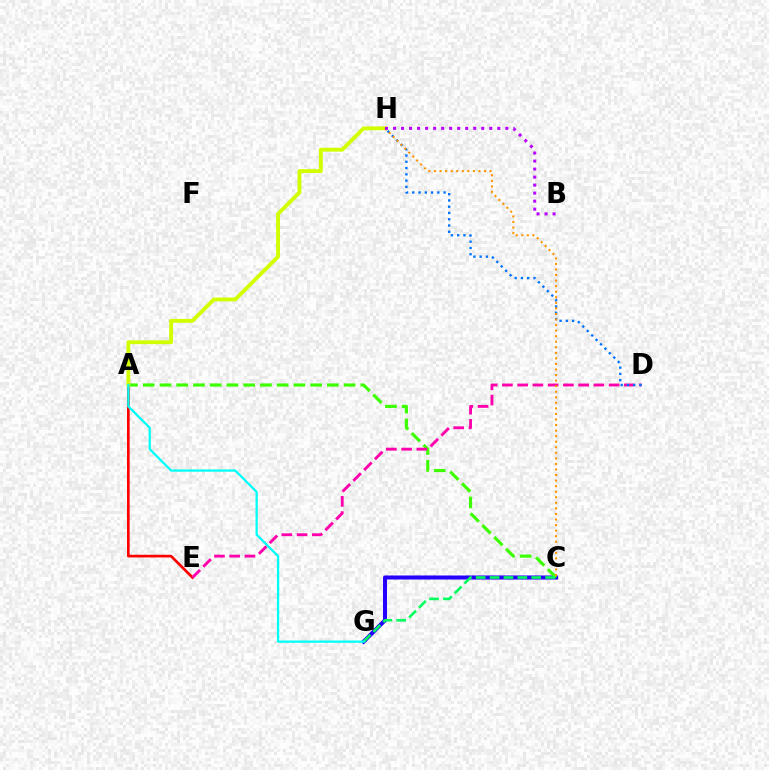{('C', 'G'): [{'color': '#2500ff', 'line_style': 'solid', 'thickness': 2.91}, {'color': '#00ff5c', 'line_style': 'dashed', 'thickness': 1.89}], ('A', 'C'): [{'color': '#3dff00', 'line_style': 'dashed', 'thickness': 2.27}], ('A', 'E'): [{'color': '#ff0000', 'line_style': 'solid', 'thickness': 1.92}], ('D', 'E'): [{'color': '#ff00ac', 'line_style': 'dashed', 'thickness': 2.07}], ('D', 'H'): [{'color': '#0074ff', 'line_style': 'dotted', 'thickness': 1.7}], ('A', 'H'): [{'color': '#d1ff00', 'line_style': 'solid', 'thickness': 2.77}], ('C', 'H'): [{'color': '#ff9400', 'line_style': 'dotted', 'thickness': 1.51}], ('A', 'G'): [{'color': '#00fff6', 'line_style': 'solid', 'thickness': 1.63}], ('B', 'H'): [{'color': '#b900ff', 'line_style': 'dotted', 'thickness': 2.18}]}